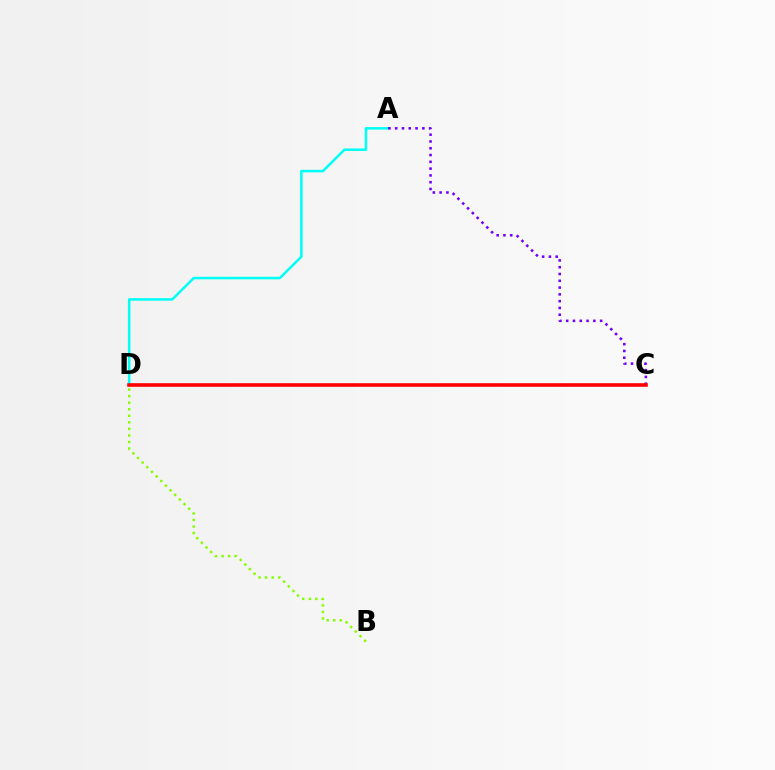{('A', 'D'): [{'color': '#00fff6', 'line_style': 'solid', 'thickness': 1.82}], ('A', 'C'): [{'color': '#7200ff', 'line_style': 'dotted', 'thickness': 1.84}], ('C', 'D'): [{'color': '#ff0000', 'line_style': 'solid', 'thickness': 2.58}], ('B', 'D'): [{'color': '#84ff00', 'line_style': 'dotted', 'thickness': 1.78}]}